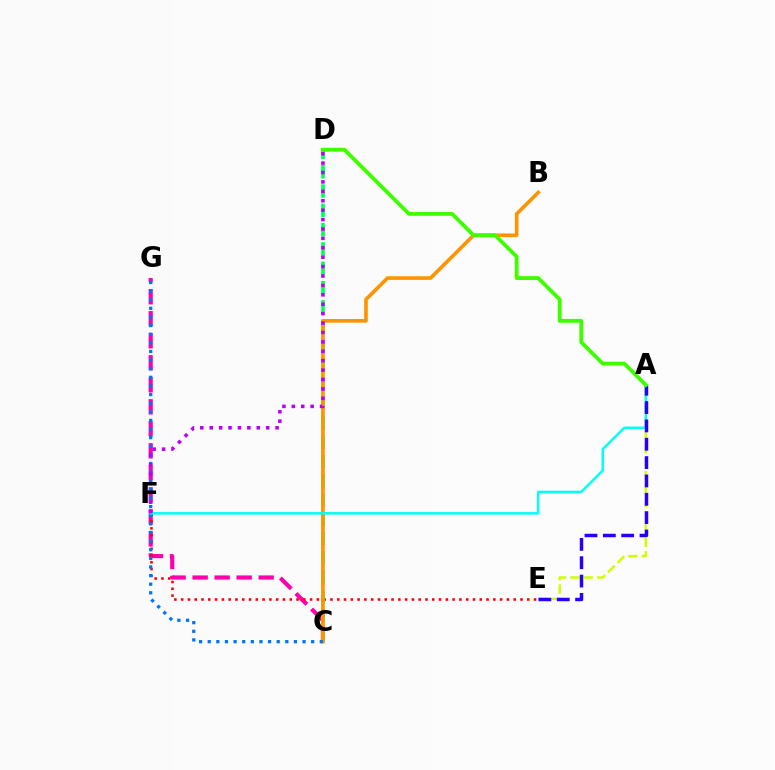{('C', 'G'): [{'color': '#ff00ac', 'line_style': 'dashed', 'thickness': 2.99}, {'color': '#0074ff', 'line_style': 'dotted', 'thickness': 2.34}], ('E', 'F'): [{'color': '#ff0000', 'line_style': 'dotted', 'thickness': 1.84}], ('C', 'D'): [{'color': '#00ff5c', 'line_style': 'dashed', 'thickness': 2.62}], ('B', 'C'): [{'color': '#ff9400', 'line_style': 'solid', 'thickness': 2.61}], ('A', 'E'): [{'color': '#d1ff00', 'line_style': 'dashed', 'thickness': 1.81}, {'color': '#2500ff', 'line_style': 'dashed', 'thickness': 2.49}], ('A', 'F'): [{'color': '#00fff6', 'line_style': 'solid', 'thickness': 1.8}], ('D', 'F'): [{'color': '#b900ff', 'line_style': 'dotted', 'thickness': 2.56}], ('A', 'D'): [{'color': '#3dff00', 'line_style': 'solid', 'thickness': 2.75}]}